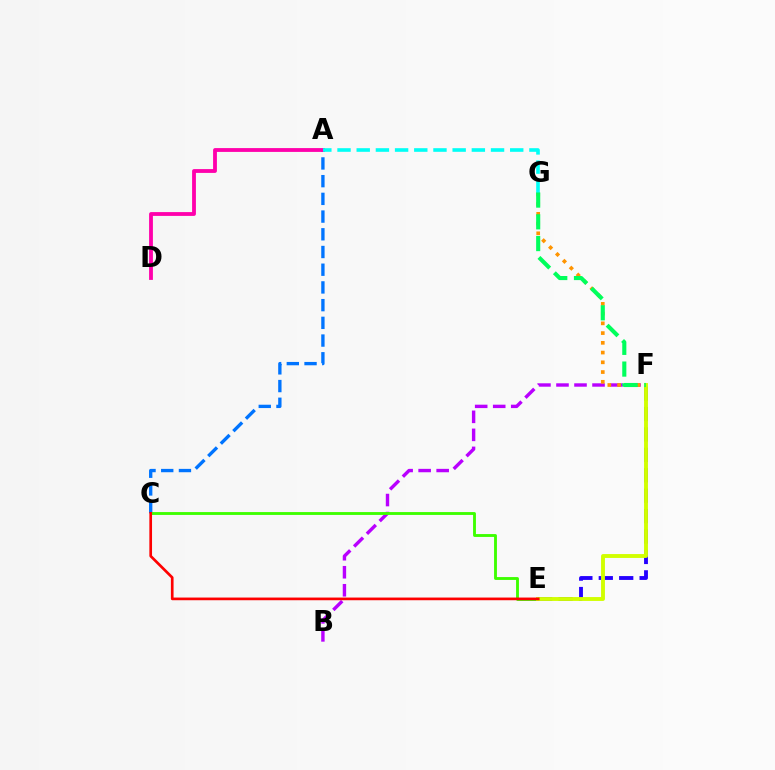{('B', 'F'): [{'color': '#b900ff', 'line_style': 'dashed', 'thickness': 2.45}], ('A', 'C'): [{'color': '#0074ff', 'line_style': 'dashed', 'thickness': 2.41}], ('A', 'D'): [{'color': '#ff00ac', 'line_style': 'solid', 'thickness': 2.75}], ('E', 'F'): [{'color': '#2500ff', 'line_style': 'dashed', 'thickness': 2.77}, {'color': '#d1ff00', 'line_style': 'solid', 'thickness': 2.79}], ('C', 'E'): [{'color': '#3dff00', 'line_style': 'solid', 'thickness': 2.06}, {'color': '#ff0000', 'line_style': 'solid', 'thickness': 1.93}], ('F', 'G'): [{'color': '#ff9400', 'line_style': 'dotted', 'thickness': 2.65}, {'color': '#00ff5c', 'line_style': 'dashed', 'thickness': 2.95}], ('A', 'G'): [{'color': '#00fff6', 'line_style': 'dashed', 'thickness': 2.61}]}